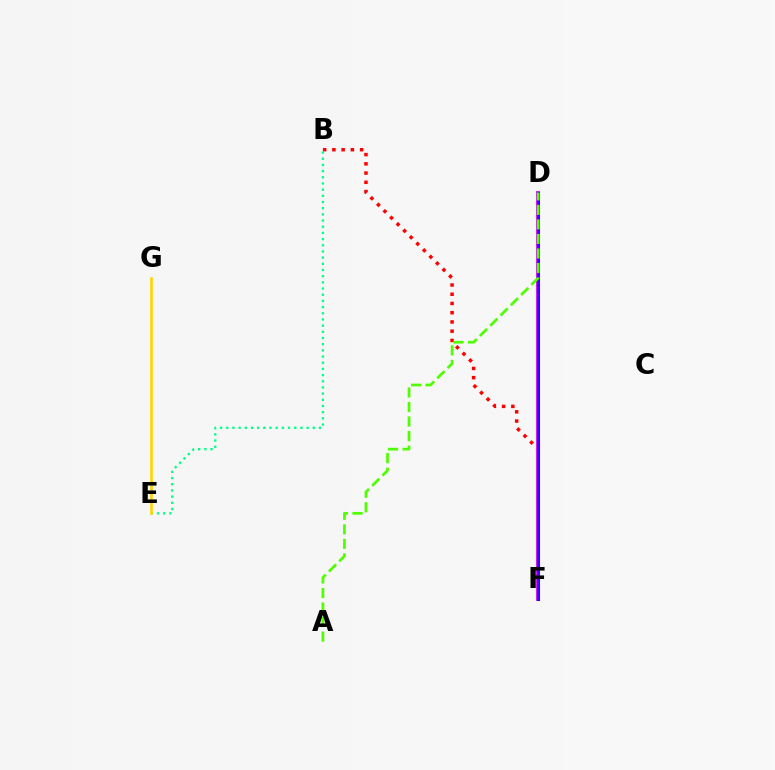{('B', 'F'): [{'color': '#ff0000', 'line_style': 'dotted', 'thickness': 2.51}], ('D', 'F'): [{'color': '#009eff', 'line_style': 'solid', 'thickness': 2.61}, {'color': '#ff00ed', 'line_style': 'solid', 'thickness': 2.61}, {'color': '#3700ff', 'line_style': 'solid', 'thickness': 2.21}], ('B', 'E'): [{'color': '#00ff86', 'line_style': 'dotted', 'thickness': 1.68}], ('A', 'D'): [{'color': '#4fff00', 'line_style': 'dashed', 'thickness': 1.97}], ('E', 'G'): [{'color': '#ffd500', 'line_style': 'solid', 'thickness': 1.9}]}